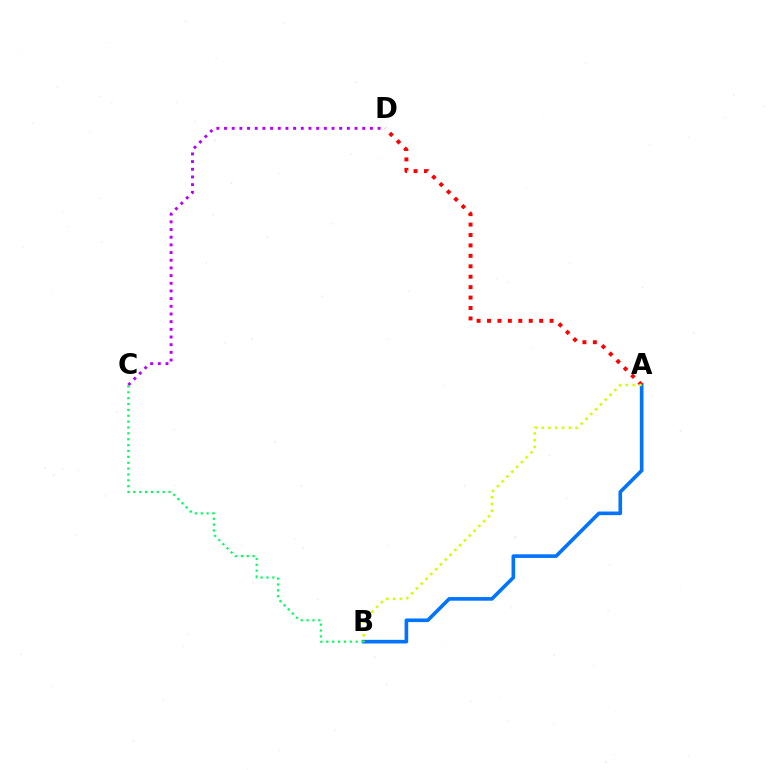{('A', 'B'): [{'color': '#0074ff', 'line_style': 'solid', 'thickness': 2.61}, {'color': '#d1ff00', 'line_style': 'dotted', 'thickness': 1.85}], ('A', 'D'): [{'color': '#ff0000', 'line_style': 'dotted', 'thickness': 2.83}], ('C', 'D'): [{'color': '#b900ff', 'line_style': 'dotted', 'thickness': 2.09}], ('B', 'C'): [{'color': '#00ff5c', 'line_style': 'dotted', 'thickness': 1.59}]}